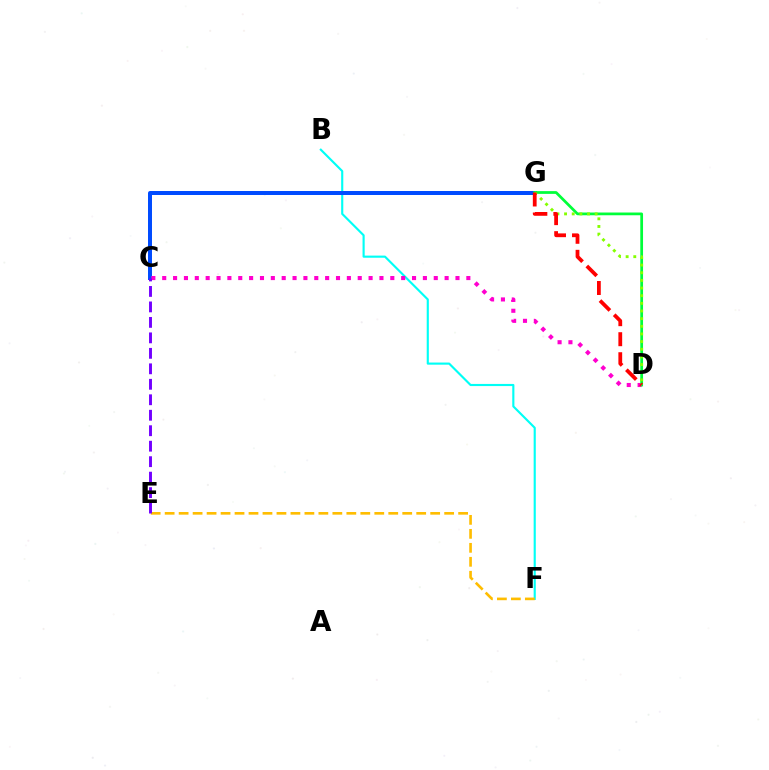{('B', 'F'): [{'color': '#00fff6', 'line_style': 'solid', 'thickness': 1.54}], ('C', 'G'): [{'color': '#004bff', 'line_style': 'solid', 'thickness': 2.87}], ('C', 'D'): [{'color': '#ff00cf', 'line_style': 'dotted', 'thickness': 2.95}], ('E', 'F'): [{'color': '#ffbd00', 'line_style': 'dashed', 'thickness': 1.9}], ('D', 'G'): [{'color': '#00ff39', 'line_style': 'solid', 'thickness': 1.98}, {'color': '#84ff00', 'line_style': 'dotted', 'thickness': 2.08}, {'color': '#ff0000', 'line_style': 'dashed', 'thickness': 2.72}], ('C', 'E'): [{'color': '#7200ff', 'line_style': 'dashed', 'thickness': 2.1}]}